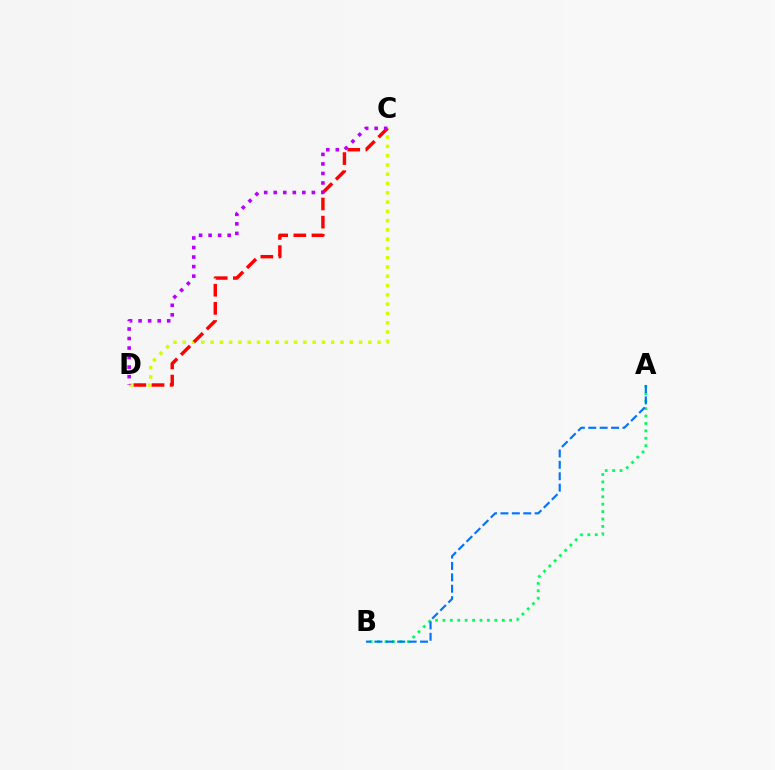{('C', 'D'): [{'color': '#d1ff00', 'line_style': 'dotted', 'thickness': 2.52}, {'color': '#ff0000', 'line_style': 'dashed', 'thickness': 2.46}, {'color': '#b900ff', 'line_style': 'dotted', 'thickness': 2.59}], ('A', 'B'): [{'color': '#00ff5c', 'line_style': 'dotted', 'thickness': 2.01}, {'color': '#0074ff', 'line_style': 'dashed', 'thickness': 1.55}]}